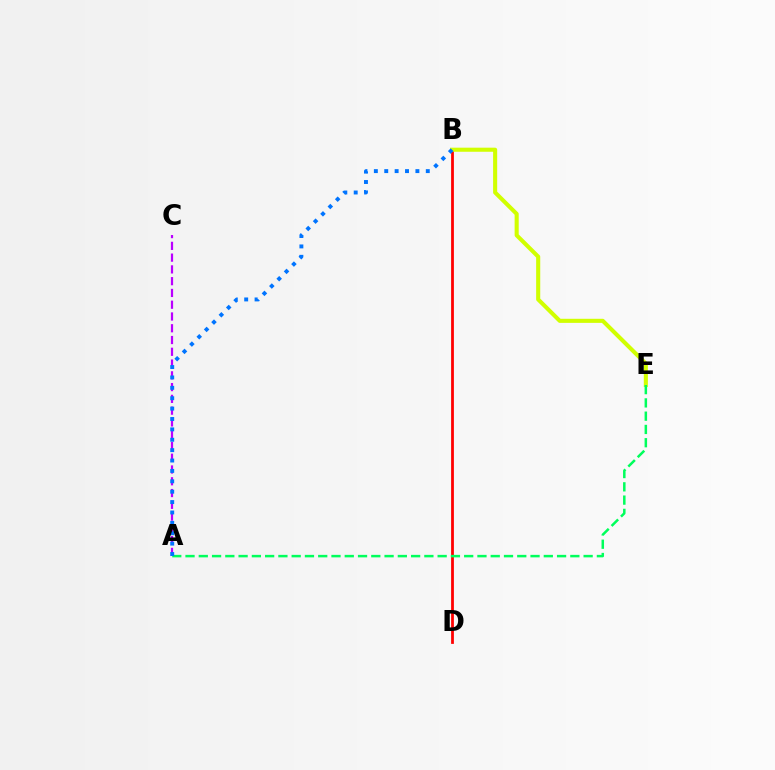{('A', 'C'): [{'color': '#b900ff', 'line_style': 'dashed', 'thickness': 1.6}], ('B', 'D'): [{'color': '#ff0000', 'line_style': 'solid', 'thickness': 2.0}], ('B', 'E'): [{'color': '#d1ff00', 'line_style': 'solid', 'thickness': 2.94}], ('A', 'E'): [{'color': '#00ff5c', 'line_style': 'dashed', 'thickness': 1.8}], ('A', 'B'): [{'color': '#0074ff', 'line_style': 'dotted', 'thickness': 2.82}]}